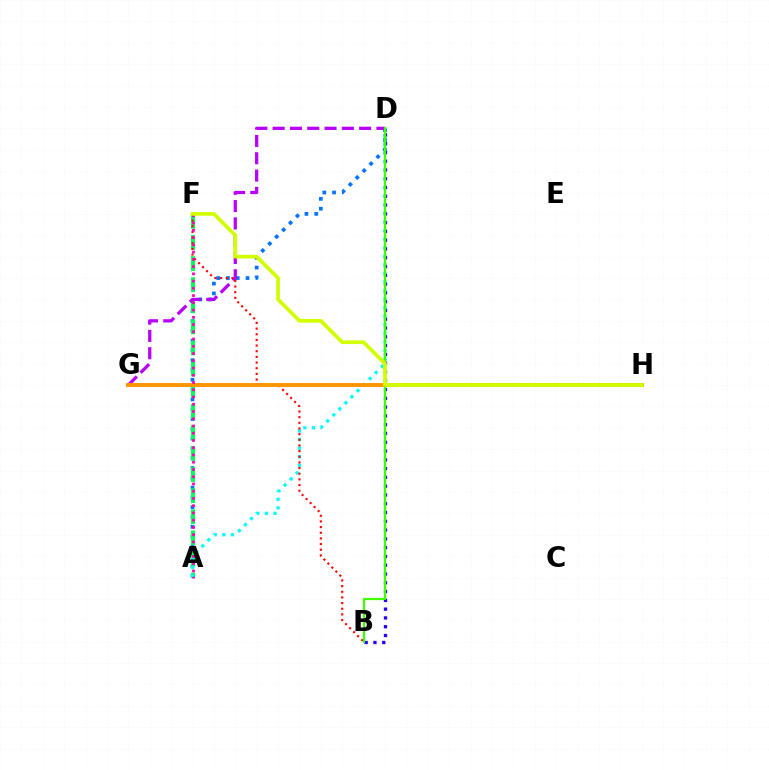{('A', 'D'): [{'color': '#0074ff', 'line_style': 'dotted', 'thickness': 2.66}, {'color': '#00fff6', 'line_style': 'dotted', 'thickness': 2.33}], ('A', 'F'): [{'color': '#00ff5c', 'line_style': 'dashed', 'thickness': 2.87}, {'color': '#ff00ac', 'line_style': 'dotted', 'thickness': 1.97}], ('D', 'G'): [{'color': '#b900ff', 'line_style': 'dashed', 'thickness': 2.35}], ('B', 'F'): [{'color': '#ff0000', 'line_style': 'dotted', 'thickness': 1.54}], ('G', 'H'): [{'color': '#ff9400', 'line_style': 'solid', 'thickness': 2.82}], ('B', 'D'): [{'color': '#2500ff', 'line_style': 'dotted', 'thickness': 2.39}, {'color': '#3dff00', 'line_style': 'solid', 'thickness': 1.61}], ('F', 'H'): [{'color': '#d1ff00', 'line_style': 'solid', 'thickness': 2.66}]}